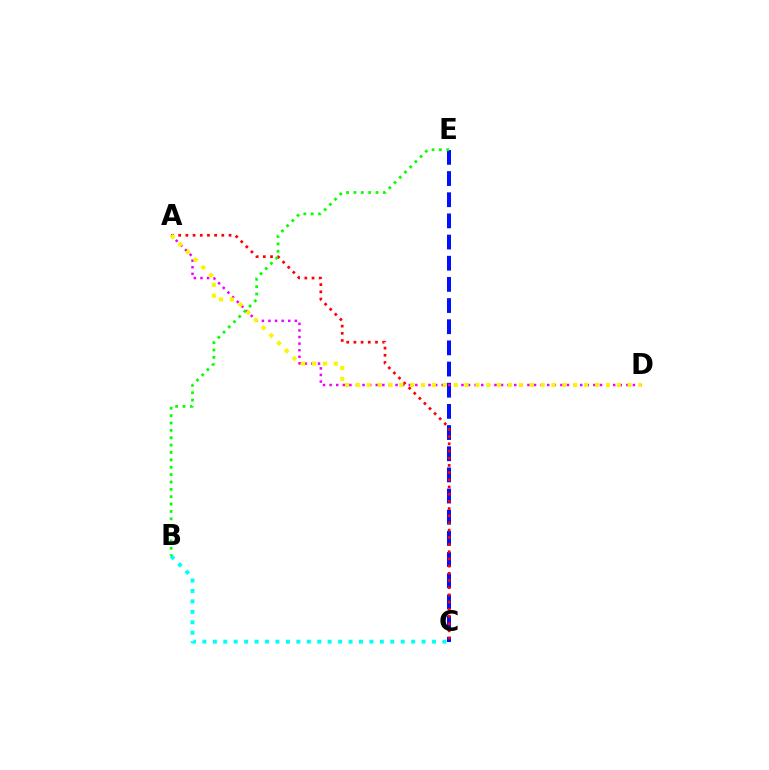{('C', 'E'): [{'color': '#0010ff', 'line_style': 'dashed', 'thickness': 2.88}], ('A', 'C'): [{'color': '#ff0000', 'line_style': 'dotted', 'thickness': 1.95}], ('A', 'D'): [{'color': '#ee00ff', 'line_style': 'dotted', 'thickness': 1.79}, {'color': '#fcf500', 'line_style': 'dotted', 'thickness': 2.95}], ('B', 'C'): [{'color': '#00fff6', 'line_style': 'dotted', 'thickness': 2.84}], ('B', 'E'): [{'color': '#08ff00', 'line_style': 'dotted', 'thickness': 2.0}]}